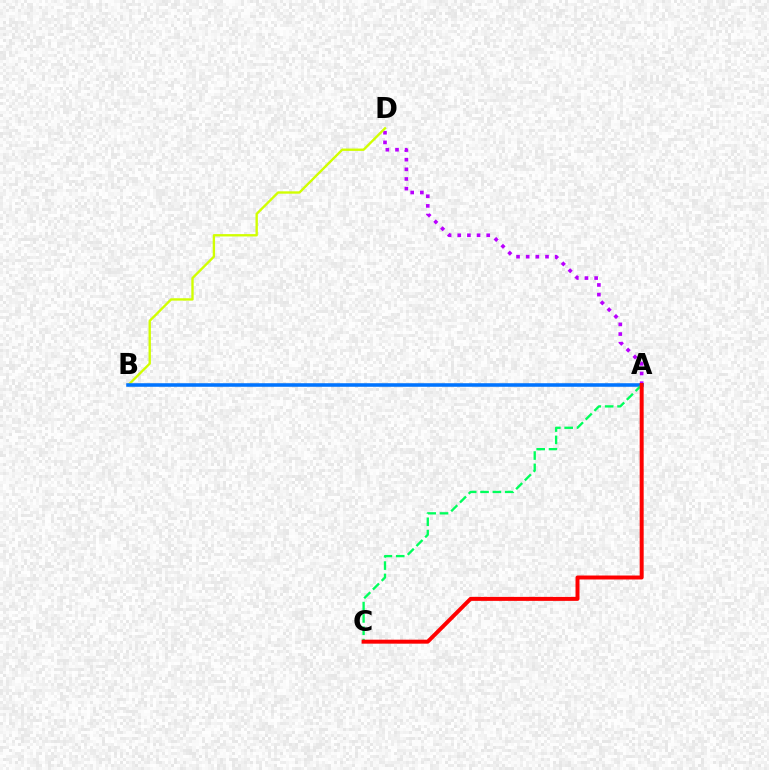{('A', 'D'): [{'color': '#b900ff', 'line_style': 'dotted', 'thickness': 2.63}], ('B', 'D'): [{'color': '#d1ff00', 'line_style': 'solid', 'thickness': 1.7}], ('A', 'B'): [{'color': '#0074ff', 'line_style': 'solid', 'thickness': 2.56}], ('A', 'C'): [{'color': '#00ff5c', 'line_style': 'dashed', 'thickness': 1.68}, {'color': '#ff0000', 'line_style': 'solid', 'thickness': 2.86}]}